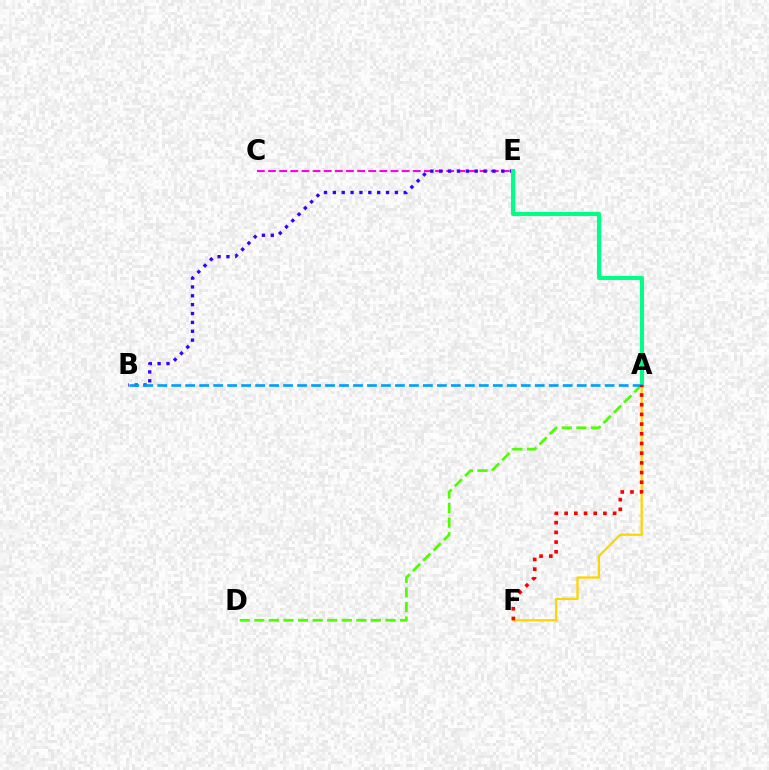{('C', 'E'): [{'color': '#ff00ed', 'line_style': 'dashed', 'thickness': 1.51}], ('A', 'D'): [{'color': '#4fff00', 'line_style': 'dashed', 'thickness': 1.98}], ('A', 'F'): [{'color': '#ffd500', 'line_style': 'solid', 'thickness': 1.64}, {'color': '#ff0000', 'line_style': 'dotted', 'thickness': 2.63}], ('B', 'E'): [{'color': '#3700ff', 'line_style': 'dotted', 'thickness': 2.41}], ('A', 'E'): [{'color': '#00ff86', 'line_style': 'solid', 'thickness': 2.93}], ('A', 'B'): [{'color': '#009eff', 'line_style': 'dashed', 'thickness': 1.9}]}